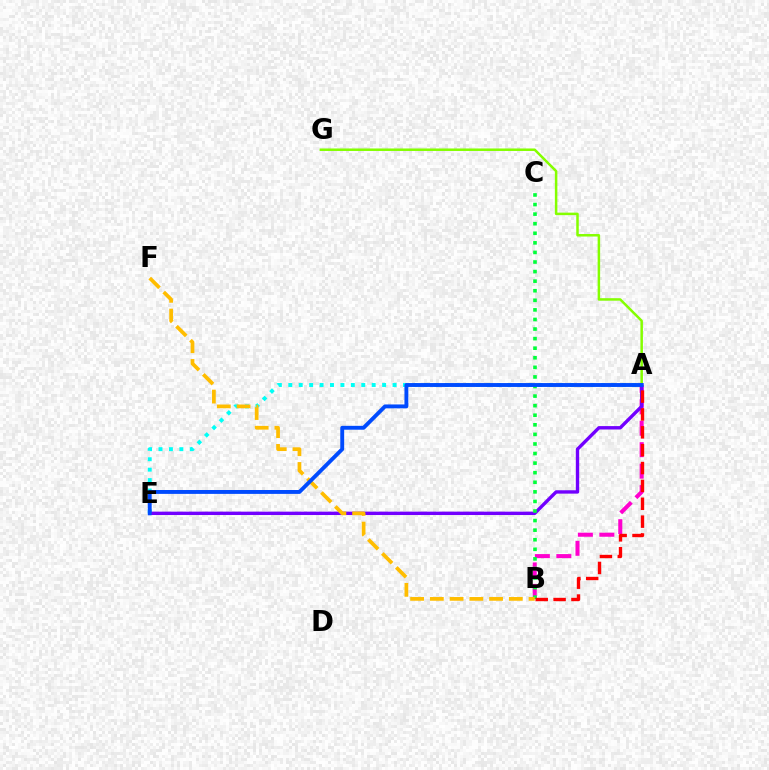{('A', 'G'): [{'color': '#84ff00', 'line_style': 'solid', 'thickness': 1.8}], ('A', 'B'): [{'color': '#ff00cf', 'line_style': 'dashed', 'thickness': 2.92}, {'color': '#ff0000', 'line_style': 'dashed', 'thickness': 2.43}], ('A', 'E'): [{'color': '#00fff6', 'line_style': 'dotted', 'thickness': 2.83}, {'color': '#7200ff', 'line_style': 'solid', 'thickness': 2.43}, {'color': '#004bff', 'line_style': 'solid', 'thickness': 2.79}], ('B', 'C'): [{'color': '#00ff39', 'line_style': 'dotted', 'thickness': 2.6}], ('B', 'F'): [{'color': '#ffbd00', 'line_style': 'dashed', 'thickness': 2.68}]}